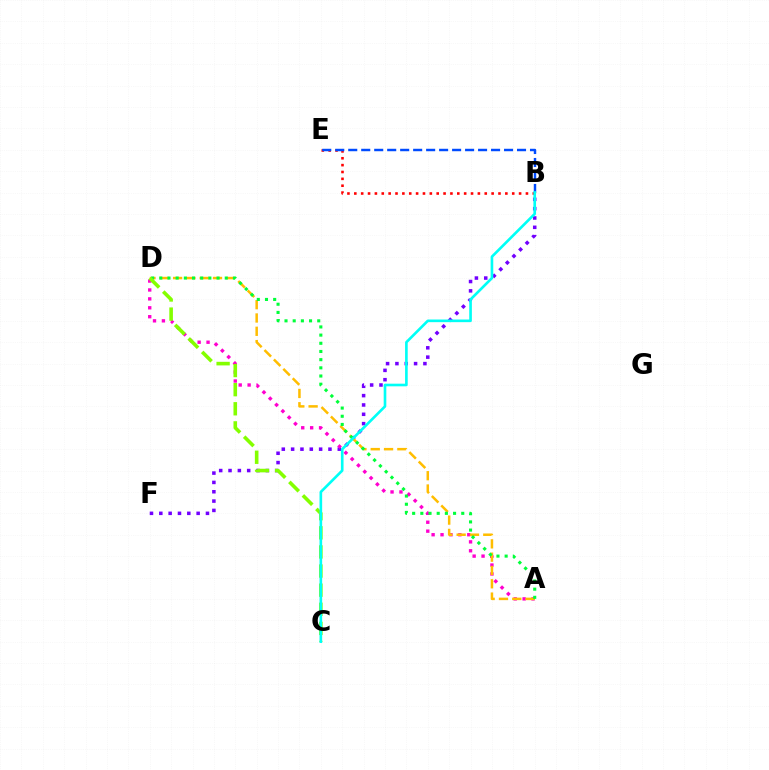{('B', 'F'): [{'color': '#7200ff', 'line_style': 'dotted', 'thickness': 2.54}], ('A', 'D'): [{'color': '#ff00cf', 'line_style': 'dotted', 'thickness': 2.42}, {'color': '#ffbd00', 'line_style': 'dashed', 'thickness': 1.81}, {'color': '#00ff39', 'line_style': 'dotted', 'thickness': 2.22}], ('B', 'E'): [{'color': '#ff0000', 'line_style': 'dotted', 'thickness': 1.87}, {'color': '#004bff', 'line_style': 'dashed', 'thickness': 1.76}], ('C', 'D'): [{'color': '#84ff00', 'line_style': 'dashed', 'thickness': 2.6}], ('B', 'C'): [{'color': '#00fff6', 'line_style': 'solid', 'thickness': 1.9}]}